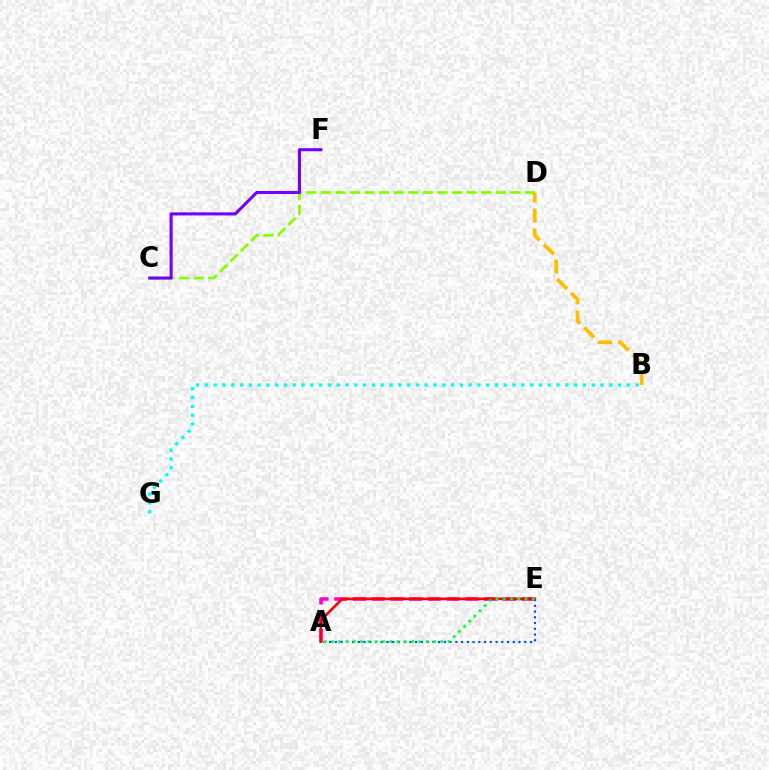{('C', 'D'): [{'color': '#84ff00', 'line_style': 'dashed', 'thickness': 1.98}], ('A', 'E'): [{'color': '#004bff', 'line_style': 'dotted', 'thickness': 1.56}, {'color': '#ff00cf', 'line_style': 'dashed', 'thickness': 2.54}, {'color': '#ff0000', 'line_style': 'solid', 'thickness': 1.92}, {'color': '#00ff39', 'line_style': 'dotted', 'thickness': 1.98}], ('C', 'F'): [{'color': '#7200ff', 'line_style': 'solid', 'thickness': 2.21}], ('B', 'D'): [{'color': '#ffbd00', 'line_style': 'dashed', 'thickness': 2.71}], ('B', 'G'): [{'color': '#00fff6', 'line_style': 'dotted', 'thickness': 2.39}]}